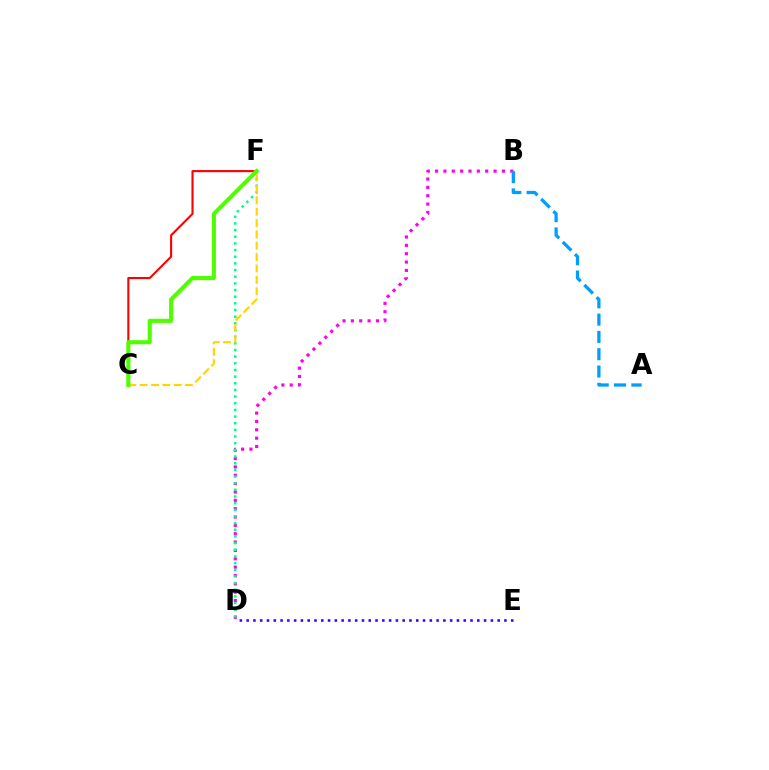{('B', 'D'): [{'color': '#ff00ed', 'line_style': 'dotted', 'thickness': 2.27}], ('D', 'F'): [{'color': '#00ff86', 'line_style': 'dotted', 'thickness': 1.81}], ('A', 'B'): [{'color': '#009eff', 'line_style': 'dashed', 'thickness': 2.35}], ('C', 'F'): [{'color': '#ffd500', 'line_style': 'dashed', 'thickness': 1.54}, {'color': '#ff0000', 'line_style': 'solid', 'thickness': 1.5}, {'color': '#4fff00', 'line_style': 'solid', 'thickness': 2.95}], ('D', 'E'): [{'color': '#3700ff', 'line_style': 'dotted', 'thickness': 1.84}]}